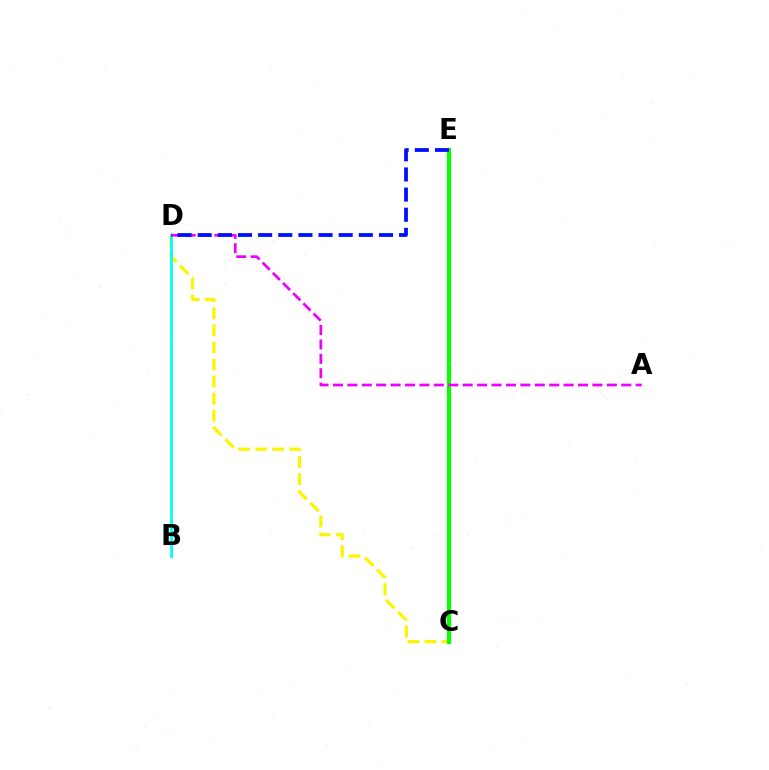{('C', 'D'): [{'color': '#fcf500', 'line_style': 'dashed', 'thickness': 2.32}], ('B', 'D'): [{'color': '#00fff6', 'line_style': 'solid', 'thickness': 2.02}], ('C', 'E'): [{'color': '#ff0000', 'line_style': 'solid', 'thickness': 1.68}, {'color': '#08ff00', 'line_style': 'solid', 'thickness': 2.98}], ('A', 'D'): [{'color': '#ee00ff', 'line_style': 'dashed', 'thickness': 1.96}], ('D', 'E'): [{'color': '#0010ff', 'line_style': 'dashed', 'thickness': 2.74}]}